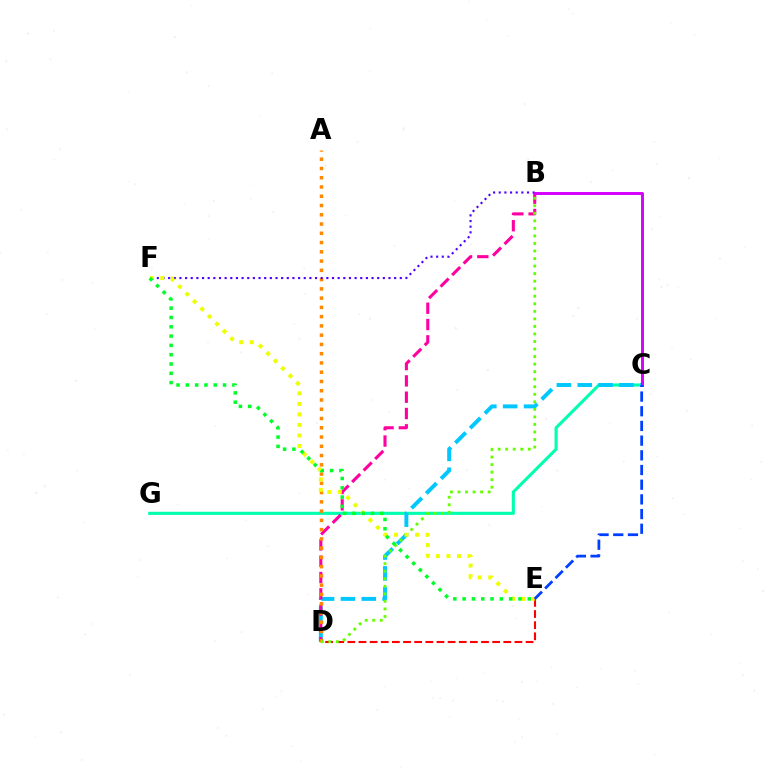{('D', 'E'): [{'color': '#ff0000', 'line_style': 'dashed', 'thickness': 1.51}], ('C', 'G'): [{'color': '#00ffaf', 'line_style': 'solid', 'thickness': 2.23}], ('C', 'D'): [{'color': '#00c7ff', 'line_style': 'dashed', 'thickness': 2.83}], ('B', 'D'): [{'color': '#ff00a0', 'line_style': 'dashed', 'thickness': 2.22}, {'color': '#66ff00', 'line_style': 'dotted', 'thickness': 2.05}], ('A', 'D'): [{'color': '#ff8800', 'line_style': 'dotted', 'thickness': 2.52}], ('B', 'F'): [{'color': '#4f00ff', 'line_style': 'dotted', 'thickness': 1.54}], ('E', 'F'): [{'color': '#eeff00', 'line_style': 'dotted', 'thickness': 2.86}, {'color': '#00ff27', 'line_style': 'dotted', 'thickness': 2.53}], ('B', 'C'): [{'color': '#d600ff', 'line_style': 'solid', 'thickness': 2.12}], ('C', 'E'): [{'color': '#003fff', 'line_style': 'dashed', 'thickness': 2.0}]}